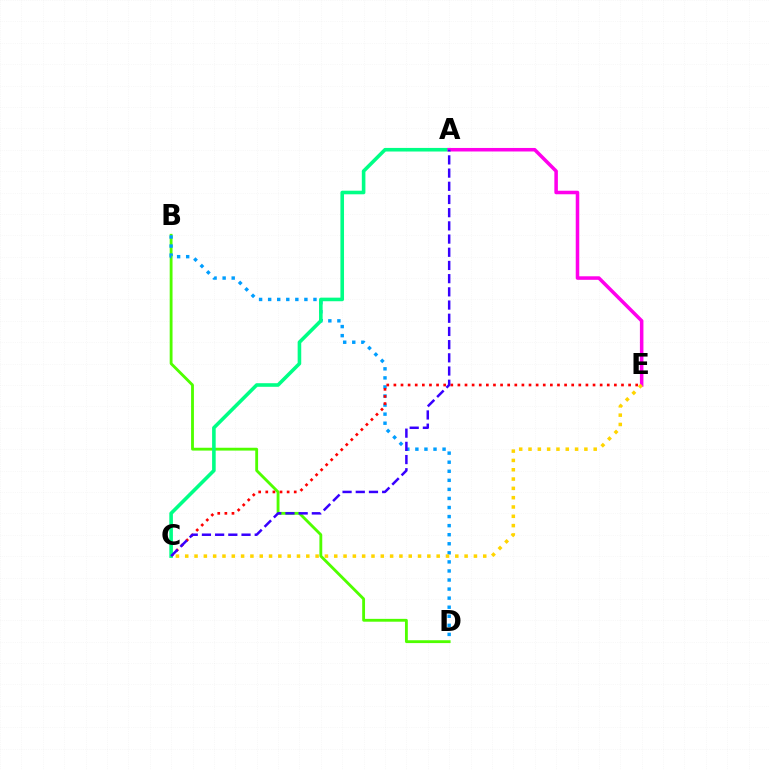{('B', 'D'): [{'color': '#4fff00', 'line_style': 'solid', 'thickness': 2.05}, {'color': '#009eff', 'line_style': 'dotted', 'thickness': 2.46}], ('C', 'E'): [{'color': '#ff0000', 'line_style': 'dotted', 'thickness': 1.93}, {'color': '#ffd500', 'line_style': 'dotted', 'thickness': 2.53}], ('A', 'C'): [{'color': '#00ff86', 'line_style': 'solid', 'thickness': 2.59}, {'color': '#3700ff', 'line_style': 'dashed', 'thickness': 1.79}], ('A', 'E'): [{'color': '#ff00ed', 'line_style': 'solid', 'thickness': 2.54}]}